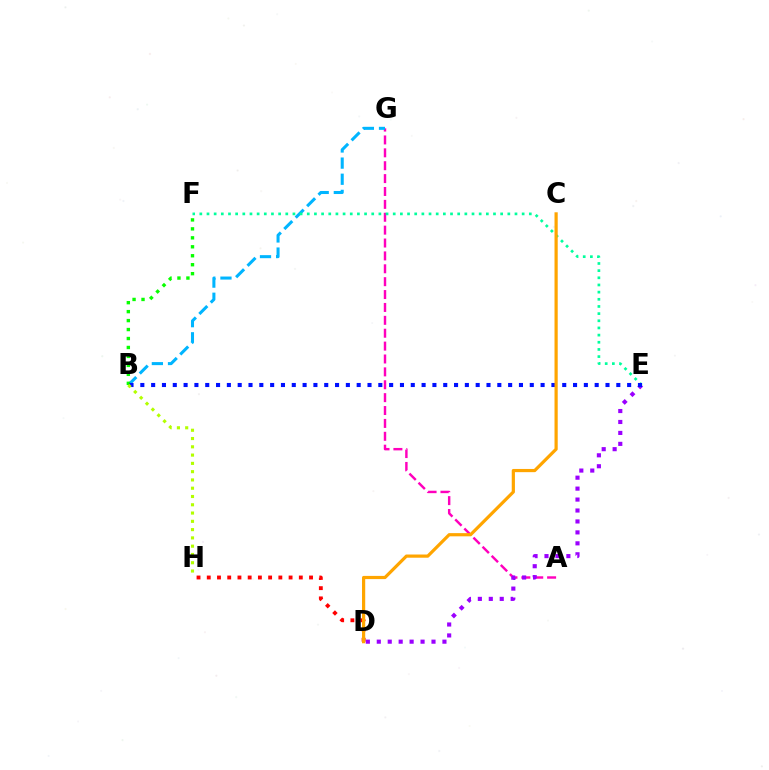{('D', 'H'): [{'color': '#ff0000', 'line_style': 'dotted', 'thickness': 2.78}], ('A', 'G'): [{'color': '#ff00bd', 'line_style': 'dashed', 'thickness': 1.75}], ('B', 'G'): [{'color': '#00b5ff', 'line_style': 'dashed', 'thickness': 2.19}], ('E', 'F'): [{'color': '#00ff9d', 'line_style': 'dotted', 'thickness': 1.95}], ('B', 'F'): [{'color': '#08ff00', 'line_style': 'dotted', 'thickness': 2.43}], ('D', 'E'): [{'color': '#9b00ff', 'line_style': 'dotted', 'thickness': 2.97}], ('B', 'E'): [{'color': '#0010ff', 'line_style': 'dotted', 'thickness': 2.94}], ('C', 'D'): [{'color': '#ffa500', 'line_style': 'solid', 'thickness': 2.3}], ('B', 'H'): [{'color': '#b3ff00', 'line_style': 'dotted', 'thickness': 2.25}]}